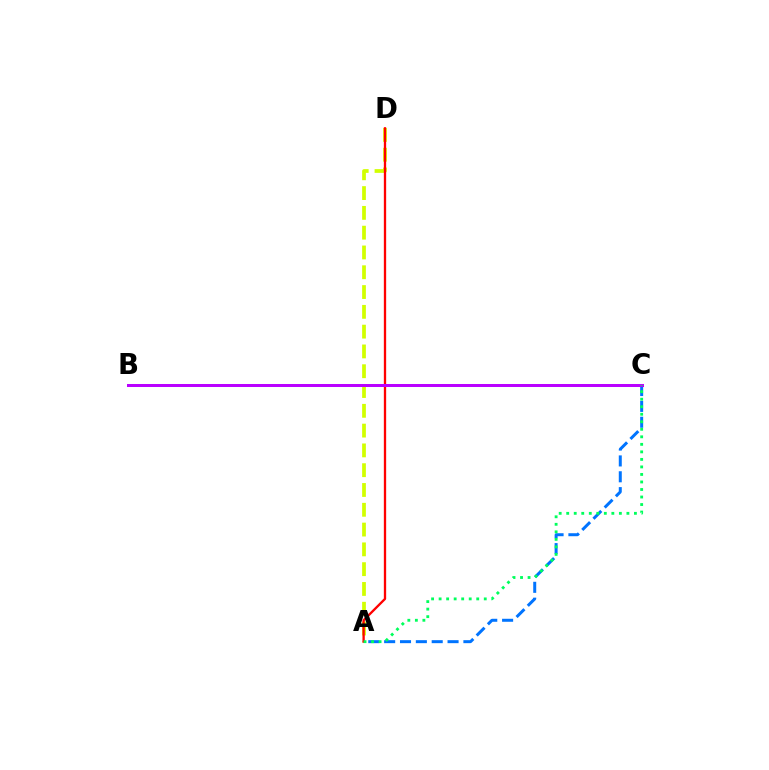{('A', 'D'): [{'color': '#d1ff00', 'line_style': 'dashed', 'thickness': 2.69}, {'color': '#ff0000', 'line_style': 'solid', 'thickness': 1.67}], ('A', 'C'): [{'color': '#0074ff', 'line_style': 'dashed', 'thickness': 2.15}, {'color': '#00ff5c', 'line_style': 'dotted', 'thickness': 2.04}], ('B', 'C'): [{'color': '#b900ff', 'line_style': 'solid', 'thickness': 2.17}]}